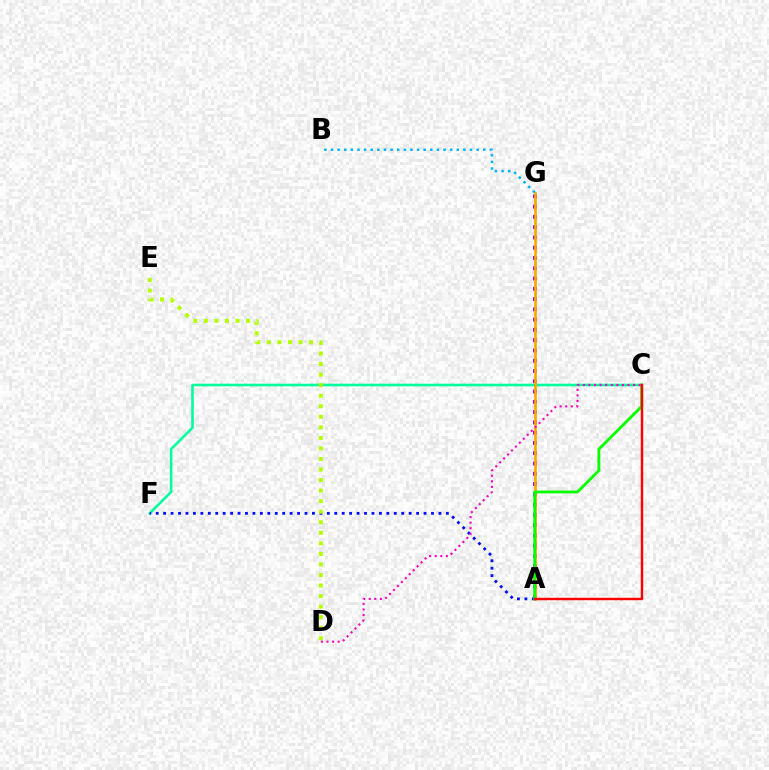{('C', 'F'): [{'color': '#00ff9d', 'line_style': 'solid', 'thickness': 1.87}], ('A', 'G'): [{'color': '#9b00ff', 'line_style': 'dotted', 'thickness': 2.79}, {'color': '#ffa500', 'line_style': 'solid', 'thickness': 1.9}], ('A', 'F'): [{'color': '#0010ff', 'line_style': 'dotted', 'thickness': 2.02}], ('D', 'E'): [{'color': '#b3ff00', 'line_style': 'dotted', 'thickness': 2.87}], ('A', 'C'): [{'color': '#08ff00', 'line_style': 'solid', 'thickness': 2.05}, {'color': '#ff0000', 'line_style': 'solid', 'thickness': 1.74}], ('C', 'D'): [{'color': '#ff00bd', 'line_style': 'dotted', 'thickness': 1.52}], ('B', 'G'): [{'color': '#00b5ff', 'line_style': 'dotted', 'thickness': 1.8}]}